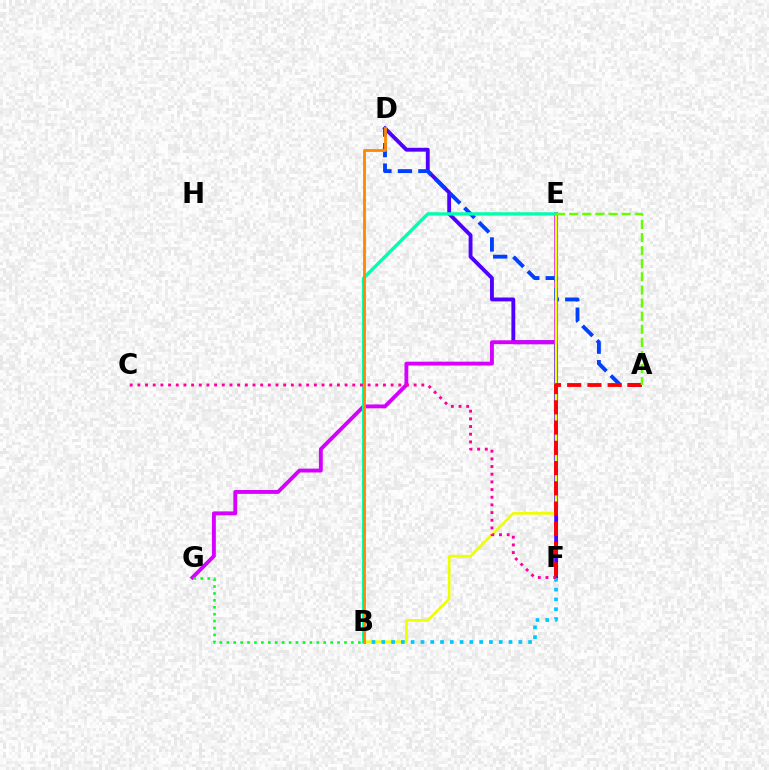{('D', 'F'): [{'color': '#4f00ff', 'line_style': 'solid', 'thickness': 2.77}], ('E', 'G'): [{'color': '#d600ff', 'line_style': 'solid', 'thickness': 2.79}], ('A', 'D'): [{'color': '#003fff', 'line_style': 'dashed', 'thickness': 2.78}], ('B', 'E'): [{'color': '#eeff00', 'line_style': 'solid', 'thickness': 1.89}, {'color': '#00ffaf', 'line_style': 'solid', 'thickness': 2.37}], ('B', 'F'): [{'color': '#00c7ff', 'line_style': 'dotted', 'thickness': 2.66}], ('C', 'F'): [{'color': '#ff00a0', 'line_style': 'dotted', 'thickness': 2.09}], ('B', 'G'): [{'color': '#00ff27', 'line_style': 'dotted', 'thickness': 1.88}], ('B', 'D'): [{'color': '#ff8800', 'line_style': 'solid', 'thickness': 2.02}], ('A', 'F'): [{'color': '#ff0000', 'line_style': 'dashed', 'thickness': 2.75}], ('A', 'E'): [{'color': '#66ff00', 'line_style': 'dashed', 'thickness': 1.78}]}